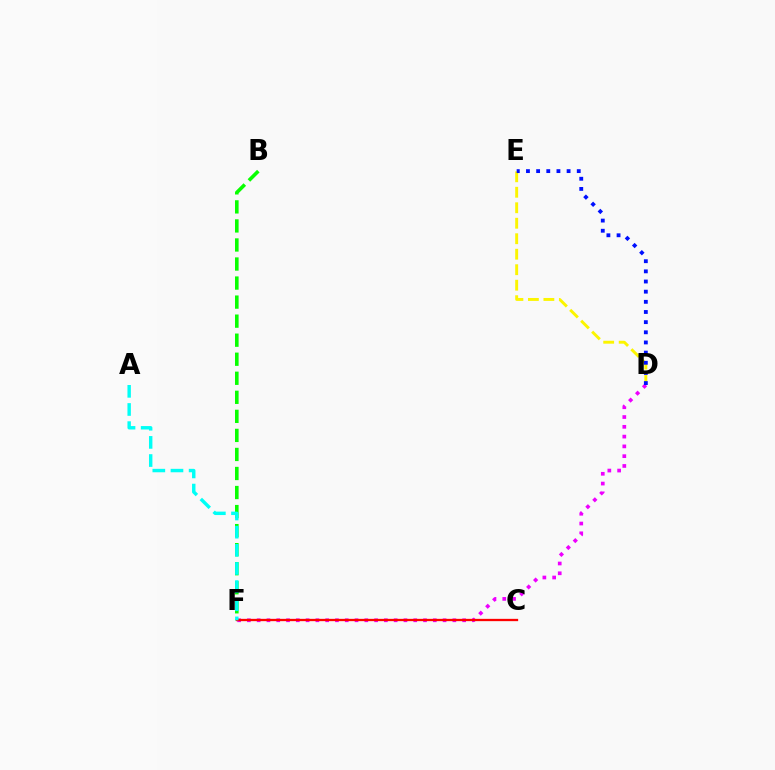{('D', 'F'): [{'color': '#ee00ff', 'line_style': 'dotted', 'thickness': 2.66}], ('B', 'F'): [{'color': '#08ff00', 'line_style': 'dashed', 'thickness': 2.59}], ('C', 'F'): [{'color': '#ff0000', 'line_style': 'solid', 'thickness': 1.65}], ('D', 'E'): [{'color': '#fcf500', 'line_style': 'dashed', 'thickness': 2.1}, {'color': '#0010ff', 'line_style': 'dotted', 'thickness': 2.76}], ('A', 'F'): [{'color': '#00fff6', 'line_style': 'dashed', 'thickness': 2.47}]}